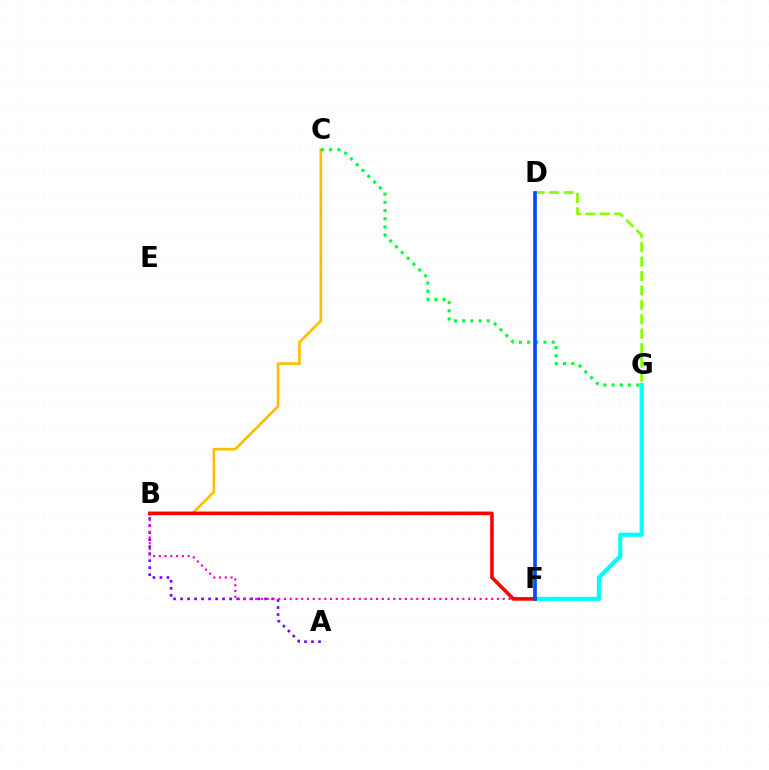{('D', 'G'): [{'color': '#84ff00', 'line_style': 'dashed', 'thickness': 1.96}], ('A', 'B'): [{'color': '#7200ff', 'line_style': 'dotted', 'thickness': 1.9}], ('F', 'G'): [{'color': '#00fff6', 'line_style': 'solid', 'thickness': 2.96}], ('B', 'C'): [{'color': '#ffbd00', 'line_style': 'solid', 'thickness': 1.91}], ('B', 'F'): [{'color': '#ff00cf', 'line_style': 'dotted', 'thickness': 1.56}, {'color': '#ff0000', 'line_style': 'solid', 'thickness': 2.58}], ('C', 'G'): [{'color': '#00ff39', 'line_style': 'dotted', 'thickness': 2.23}], ('D', 'F'): [{'color': '#004bff', 'line_style': 'solid', 'thickness': 2.63}]}